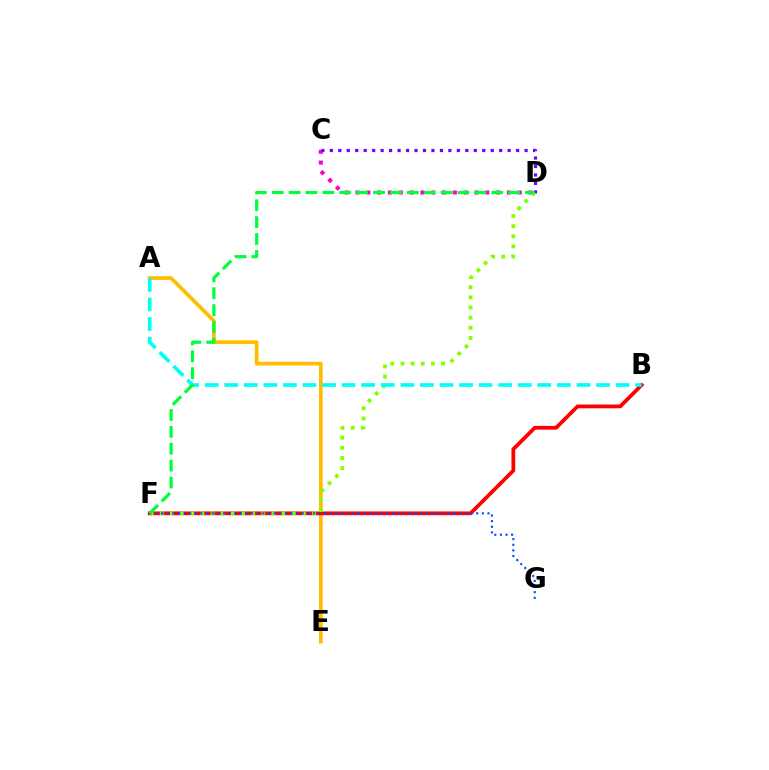{('C', 'D'): [{'color': '#ff00cf', 'line_style': 'dotted', 'thickness': 2.94}, {'color': '#7200ff', 'line_style': 'dotted', 'thickness': 2.3}], ('A', 'E'): [{'color': '#ffbd00', 'line_style': 'solid', 'thickness': 2.68}], ('B', 'F'): [{'color': '#ff0000', 'line_style': 'solid', 'thickness': 2.71}], ('D', 'F'): [{'color': '#84ff00', 'line_style': 'dotted', 'thickness': 2.76}, {'color': '#00ff39', 'line_style': 'dashed', 'thickness': 2.29}], ('F', 'G'): [{'color': '#004bff', 'line_style': 'dotted', 'thickness': 1.53}], ('A', 'B'): [{'color': '#00fff6', 'line_style': 'dashed', 'thickness': 2.66}]}